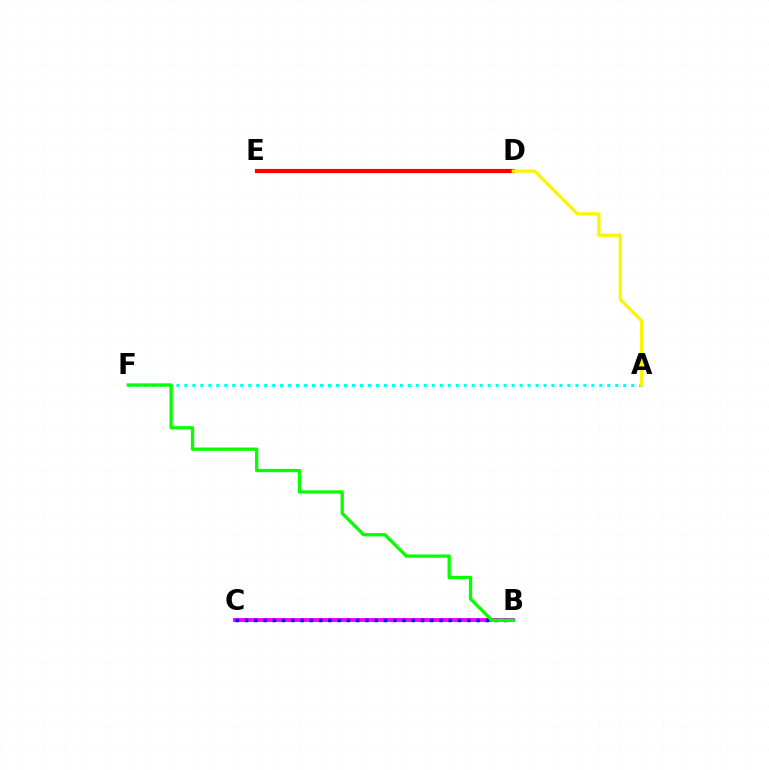{('B', 'C'): [{'color': '#ee00ff', 'line_style': 'solid', 'thickness': 2.78}, {'color': '#0010ff', 'line_style': 'dotted', 'thickness': 2.52}], ('D', 'E'): [{'color': '#ff0000', 'line_style': 'solid', 'thickness': 3.0}], ('A', 'F'): [{'color': '#00fff6', 'line_style': 'dotted', 'thickness': 2.17}], ('A', 'D'): [{'color': '#fcf500', 'line_style': 'solid', 'thickness': 2.34}], ('B', 'F'): [{'color': '#08ff00', 'line_style': 'solid', 'thickness': 2.38}]}